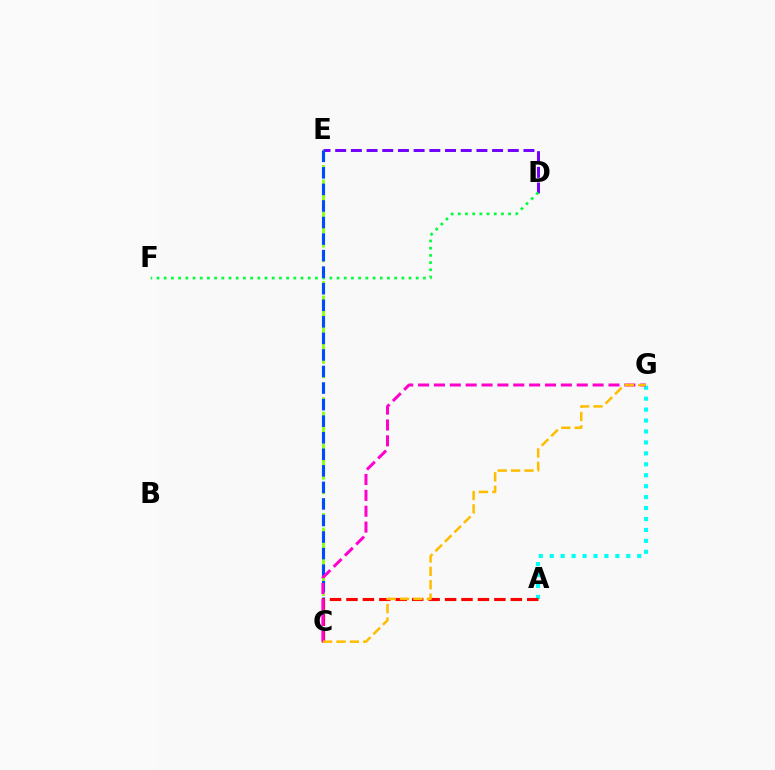{('C', 'E'): [{'color': '#84ff00', 'line_style': 'dashed', 'thickness': 1.97}, {'color': '#004bff', 'line_style': 'dashed', 'thickness': 2.25}], ('D', 'E'): [{'color': '#7200ff', 'line_style': 'dashed', 'thickness': 2.13}], ('A', 'G'): [{'color': '#00fff6', 'line_style': 'dotted', 'thickness': 2.97}], ('D', 'F'): [{'color': '#00ff39', 'line_style': 'dotted', 'thickness': 1.96}], ('A', 'C'): [{'color': '#ff0000', 'line_style': 'dashed', 'thickness': 2.23}], ('C', 'G'): [{'color': '#ff00cf', 'line_style': 'dashed', 'thickness': 2.16}, {'color': '#ffbd00', 'line_style': 'dashed', 'thickness': 1.82}]}